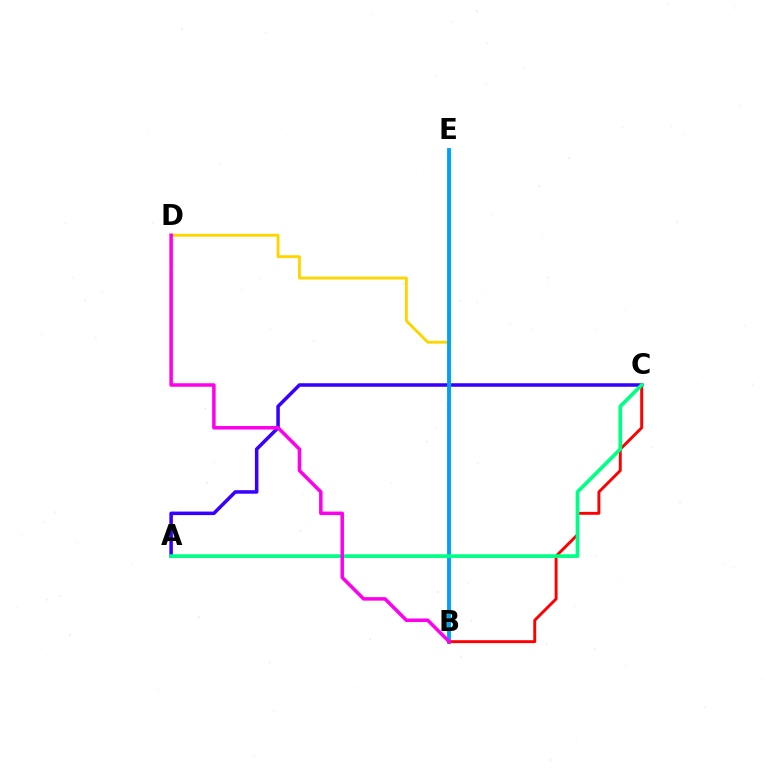{('A', 'C'): [{'color': '#3700ff', 'line_style': 'solid', 'thickness': 2.54}, {'color': '#00ff86', 'line_style': 'solid', 'thickness': 2.66}], ('B', 'E'): [{'color': '#4fff00', 'line_style': 'solid', 'thickness': 2.31}, {'color': '#009eff', 'line_style': 'solid', 'thickness': 2.75}], ('B', 'D'): [{'color': '#ffd500', 'line_style': 'solid', 'thickness': 2.06}, {'color': '#ff00ed', 'line_style': 'solid', 'thickness': 2.52}], ('B', 'C'): [{'color': '#ff0000', 'line_style': 'solid', 'thickness': 2.09}]}